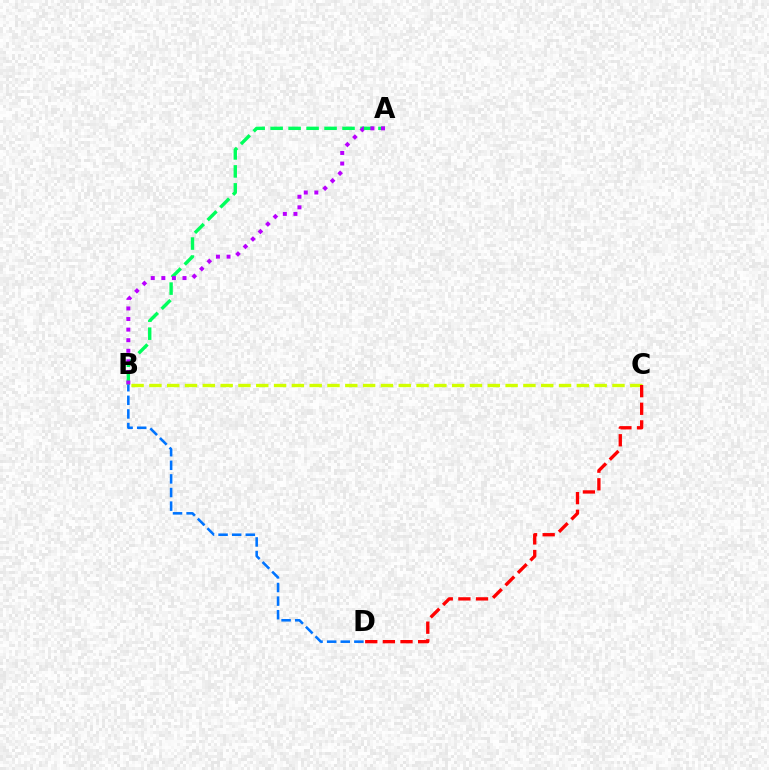{('A', 'B'): [{'color': '#00ff5c', 'line_style': 'dashed', 'thickness': 2.44}, {'color': '#b900ff', 'line_style': 'dotted', 'thickness': 2.87}], ('B', 'D'): [{'color': '#0074ff', 'line_style': 'dashed', 'thickness': 1.85}], ('B', 'C'): [{'color': '#d1ff00', 'line_style': 'dashed', 'thickness': 2.42}], ('C', 'D'): [{'color': '#ff0000', 'line_style': 'dashed', 'thickness': 2.39}]}